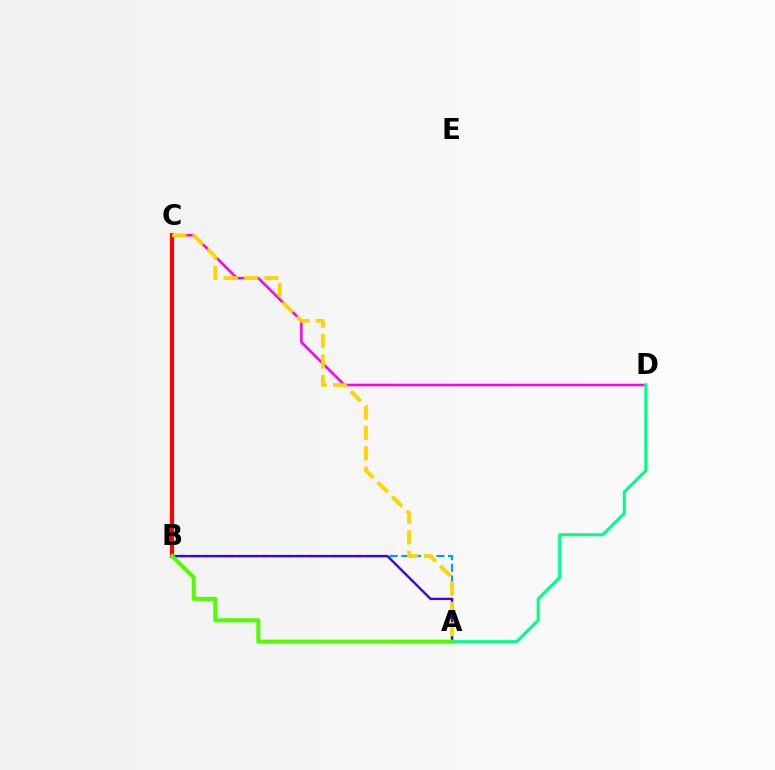{('C', 'D'): [{'color': '#ff00ed', 'line_style': 'solid', 'thickness': 1.83}], ('A', 'D'): [{'color': '#00ff86', 'line_style': 'solid', 'thickness': 2.21}], ('B', 'C'): [{'color': '#ff0000', 'line_style': 'solid', 'thickness': 2.98}], ('A', 'B'): [{'color': '#009eff', 'line_style': 'dashed', 'thickness': 1.59}, {'color': '#3700ff', 'line_style': 'solid', 'thickness': 1.69}, {'color': '#4fff00', 'line_style': 'solid', 'thickness': 2.91}], ('A', 'C'): [{'color': '#ffd500', 'line_style': 'dashed', 'thickness': 2.77}]}